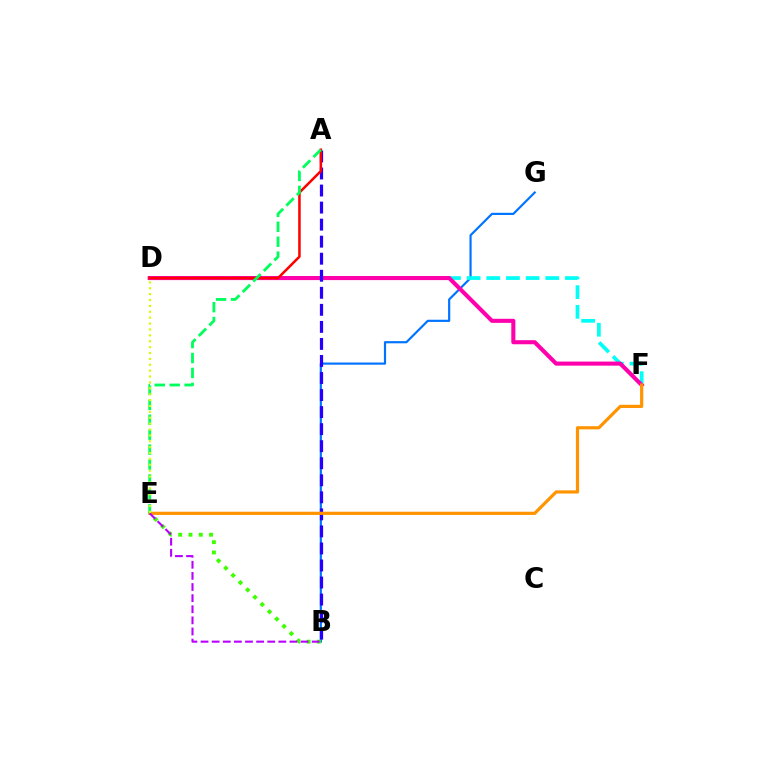{('B', 'G'): [{'color': '#0074ff', 'line_style': 'solid', 'thickness': 1.57}], ('D', 'F'): [{'color': '#00fff6', 'line_style': 'dashed', 'thickness': 2.67}, {'color': '#ff00ac', 'line_style': 'solid', 'thickness': 2.94}], ('A', 'B'): [{'color': '#2500ff', 'line_style': 'dashed', 'thickness': 2.32}], ('E', 'F'): [{'color': '#ff9400', 'line_style': 'solid', 'thickness': 2.3}], ('A', 'D'): [{'color': '#ff0000', 'line_style': 'solid', 'thickness': 1.82}], ('A', 'E'): [{'color': '#00ff5c', 'line_style': 'dashed', 'thickness': 2.03}], ('B', 'E'): [{'color': '#3dff00', 'line_style': 'dotted', 'thickness': 2.8}, {'color': '#b900ff', 'line_style': 'dashed', 'thickness': 1.51}], ('D', 'E'): [{'color': '#d1ff00', 'line_style': 'dotted', 'thickness': 1.6}]}